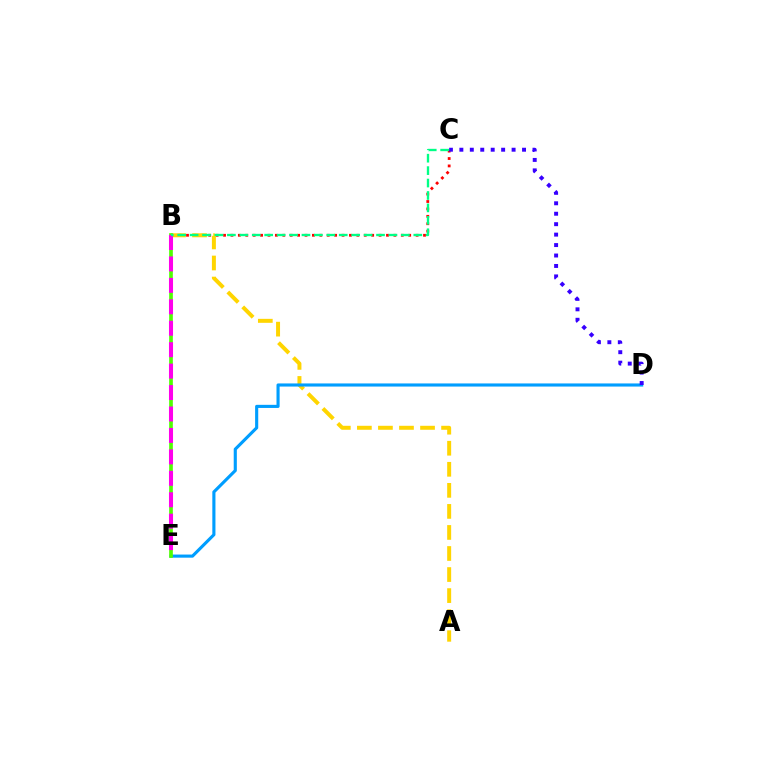{('B', 'C'): [{'color': '#ff0000', 'line_style': 'dotted', 'thickness': 2.01}, {'color': '#00ff86', 'line_style': 'dashed', 'thickness': 1.69}], ('A', 'B'): [{'color': '#ffd500', 'line_style': 'dashed', 'thickness': 2.86}], ('D', 'E'): [{'color': '#009eff', 'line_style': 'solid', 'thickness': 2.25}], ('C', 'D'): [{'color': '#3700ff', 'line_style': 'dotted', 'thickness': 2.84}], ('B', 'E'): [{'color': '#4fff00', 'line_style': 'solid', 'thickness': 2.64}, {'color': '#ff00ed', 'line_style': 'dashed', 'thickness': 2.91}]}